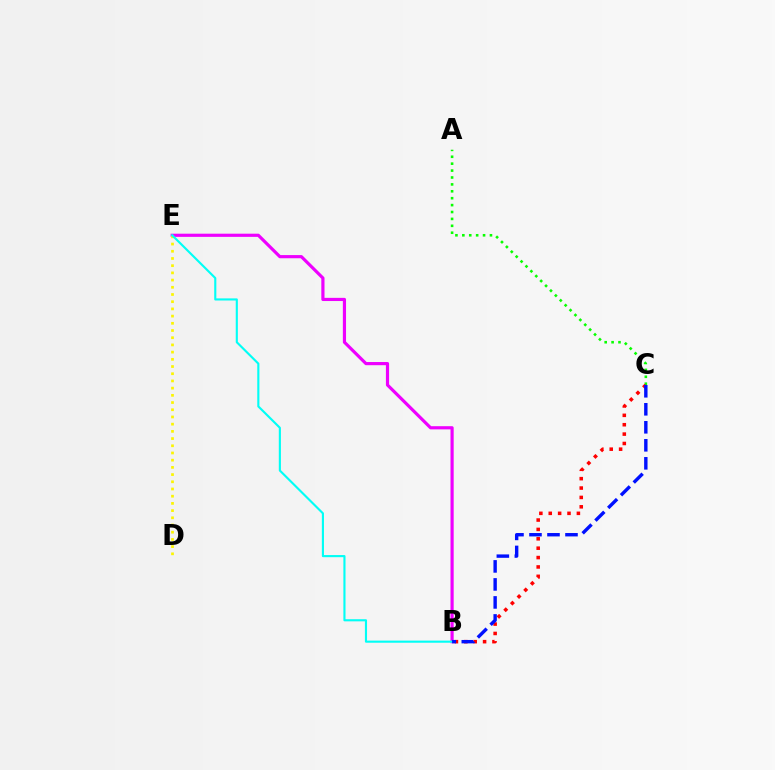{('A', 'C'): [{'color': '#08ff00', 'line_style': 'dotted', 'thickness': 1.88}], ('B', 'E'): [{'color': '#ee00ff', 'line_style': 'solid', 'thickness': 2.29}, {'color': '#00fff6', 'line_style': 'solid', 'thickness': 1.53}], ('D', 'E'): [{'color': '#fcf500', 'line_style': 'dotted', 'thickness': 1.96}], ('B', 'C'): [{'color': '#ff0000', 'line_style': 'dotted', 'thickness': 2.55}, {'color': '#0010ff', 'line_style': 'dashed', 'thickness': 2.45}]}